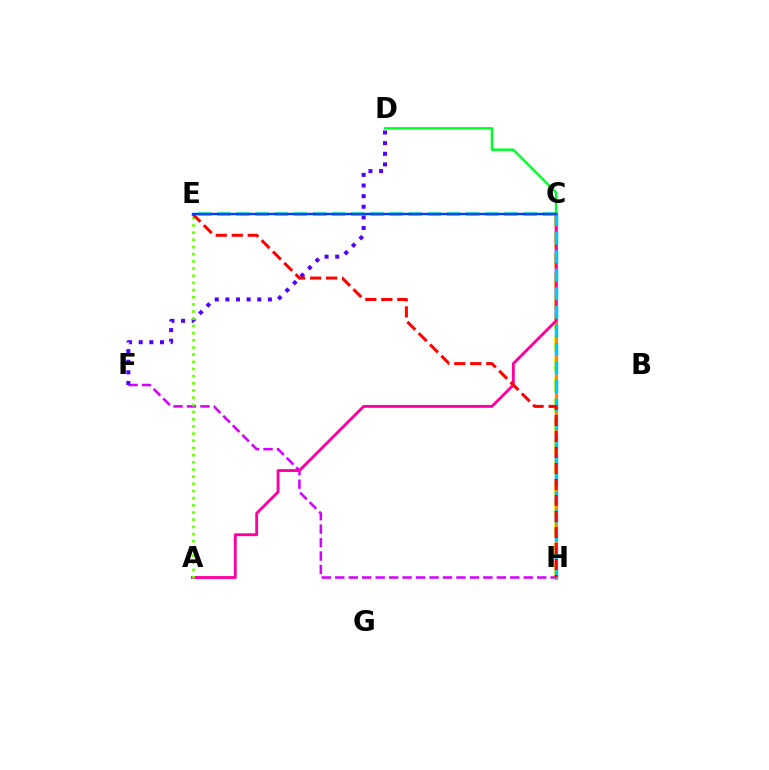{('C', 'H'): [{'color': '#eeff00', 'line_style': 'dashed', 'thickness': 2.81}, {'color': '#ff8800', 'line_style': 'solid', 'thickness': 2.24}, {'color': '#00c7ff', 'line_style': 'dashed', 'thickness': 2.52}], ('F', 'H'): [{'color': '#d600ff', 'line_style': 'dashed', 'thickness': 1.83}], ('D', 'F'): [{'color': '#4f00ff', 'line_style': 'dotted', 'thickness': 2.89}], ('A', 'C'): [{'color': '#ff00a0', 'line_style': 'solid', 'thickness': 2.07}], ('C', 'D'): [{'color': '#00ff27', 'line_style': 'solid', 'thickness': 1.79}], ('A', 'E'): [{'color': '#66ff00', 'line_style': 'dotted', 'thickness': 1.95}], ('C', 'E'): [{'color': '#00ffaf', 'line_style': 'dashed', 'thickness': 2.6}, {'color': '#003fff', 'line_style': 'solid', 'thickness': 1.74}], ('E', 'H'): [{'color': '#ff0000', 'line_style': 'dashed', 'thickness': 2.17}]}